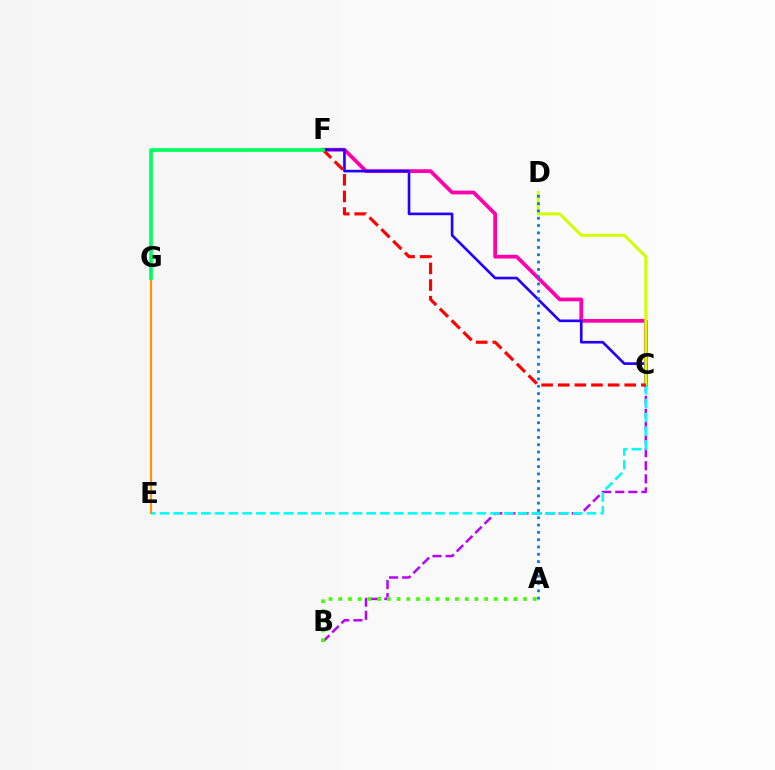{('C', 'F'): [{'color': '#ff00ac', 'line_style': 'solid', 'thickness': 2.69}, {'color': '#2500ff', 'line_style': 'solid', 'thickness': 1.9}, {'color': '#ff0000', 'line_style': 'dashed', 'thickness': 2.26}], ('B', 'C'): [{'color': '#b900ff', 'line_style': 'dashed', 'thickness': 1.78}], ('A', 'B'): [{'color': '#3dff00', 'line_style': 'dotted', 'thickness': 2.64}], ('C', 'D'): [{'color': '#d1ff00', 'line_style': 'solid', 'thickness': 2.16}], ('C', 'E'): [{'color': '#00fff6', 'line_style': 'dashed', 'thickness': 1.87}], ('E', 'G'): [{'color': '#ff9400', 'line_style': 'solid', 'thickness': 1.54}], ('F', 'G'): [{'color': '#00ff5c', 'line_style': 'solid', 'thickness': 2.63}], ('A', 'D'): [{'color': '#0074ff', 'line_style': 'dotted', 'thickness': 1.98}]}